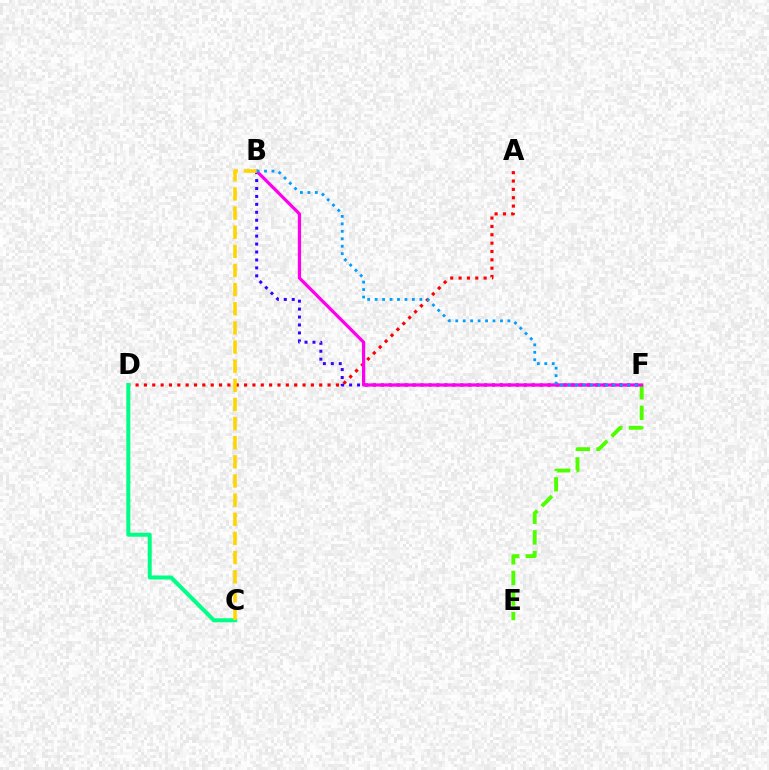{('A', 'D'): [{'color': '#ff0000', 'line_style': 'dotted', 'thickness': 2.27}], ('E', 'F'): [{'color': '#4fff00', 'line_style': 'dashed', 'thickness': 2.8}], ('C', 'D'): [{'color': '#00ff86', 'line_style': 'solid', 'thickness': 2.88}], ('B', 'F'): [{'color': '#3700ff', 'line_style': 'dotted', 'thickness': 2.16}, {'color': '#ff00ed', 'line_style': 'solid', 'thickness': 2.33}, {'color': '#009eff', 'line_style': 'dotted', 'thickness': 2.03}], ('B', 'C'): [{'color': '#ffd500', 'line_style': 'dashed', 'thickness': 2.6}]}